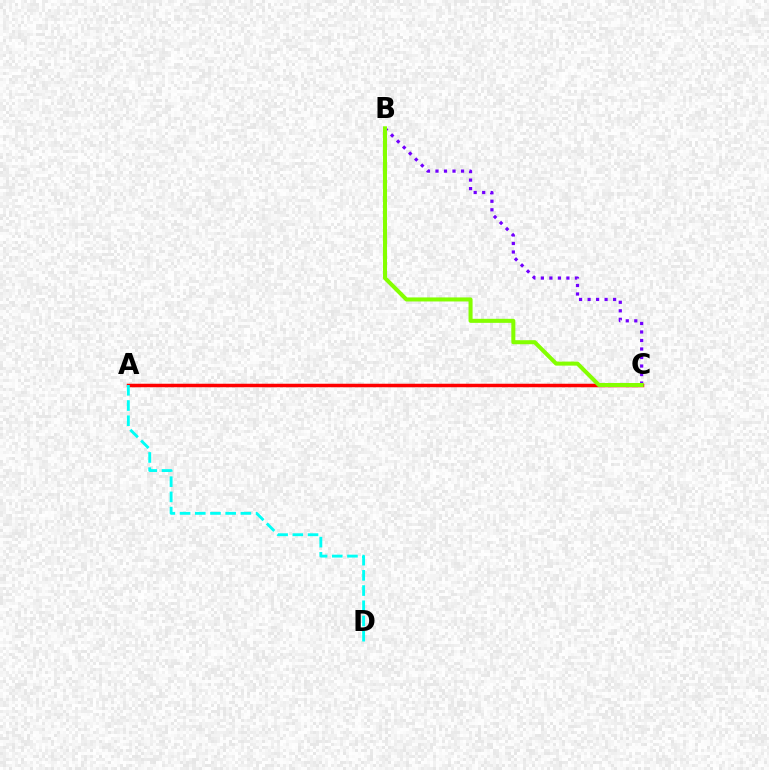{('B', 'C'): [{'color': '#7200ff', 'line_style': 'dotted', 'thickness': 2.31}, {'color': '#84ff00', 'line_style': 'solid', 'thickness': 2.91}], ('A', 'C'): [{'color': '#ff0000', 'line_style': 'solid', 'thickness': 2.52}], ('A', 'D'): [{'color': '#00fff6', 'line_style': 'dashed', 'thickness': 2.07}]}